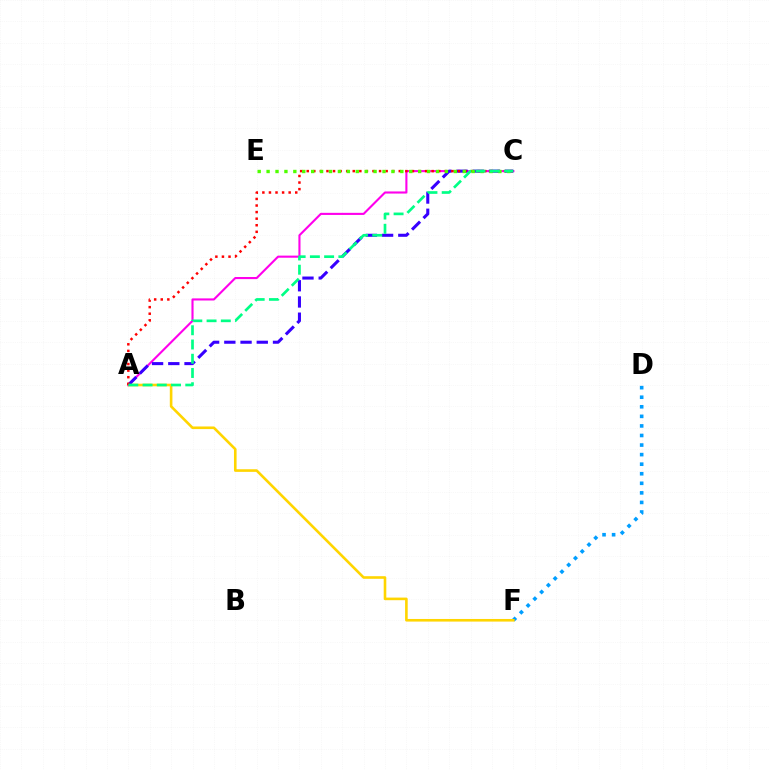{('D', 'F'): [{'color': '#009eff', 'line_style': 'dotted', 'thickness': 2.6}], ('A', 'F'): [{'color': '#ffd500', 'line_style': 'solid', 'thickness': 1.88}], ('A', 'C'): [{'color': '#ff00ed', 'line_style': 'solid', 'thickness': 1.52}, {'color': '#3700ff', 'line_style': 'dashed', 'thickness': 2.2}, {'color': '#ff0000', 'line_style': 'dotted', 'thickness': 1.79}, {'color': '#00ff86', 'line_style': 'dashed', 'thickness': 1.93}], ('C', 'E'): [{'color': '#4fff00', 'line_style': 'dotted', 'thickness': 2.42}]}